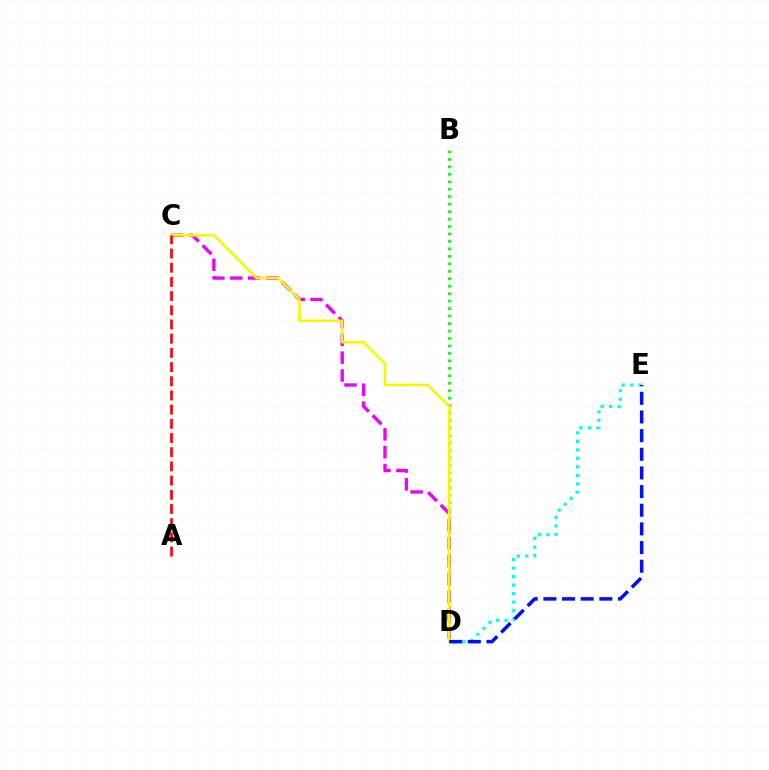{('B', 'D'): [{'color': '#08ff00', 'line_style': 'dotted', 'thickness': 2.03}], ('C', 'D'): [{'color': '#ee00ff', 'line_style': 'dashed', 'thickness': 2.42}, {'color': '#fcf500', 'line_style': 'solid', 'thickness': 1.89}], ('D', 'E'): [{'color': '#00fff6', 'line_style': 'dotted', 'thickness': 2.31}, {'color': '#0010ff', 'line_style': 'dashed', 'thickness': 2.53}], ('A', 'C'): [{'color': '#ff0000', 'line_style': 'dashed', 'thickness': 1.93}]}